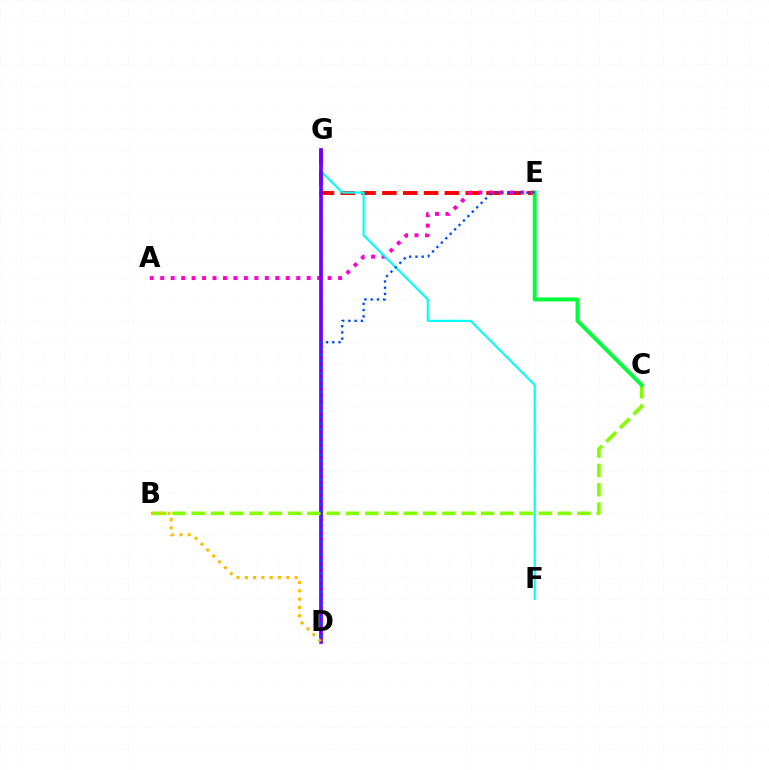{('E', 'G'): [{'color': '#ff0000', 'line_style': 'dashed', 'thickness': 2.83}], ('A', 'E'): [{'color': '#ff00cf', 'line_style': 'dotted', 'thickness': 2.84}], ('F', 'G'): [{'color': '#00fff6', 'line_style': 'solid', 'thickness': 1.54}], ('D', 'G'): [{'color': '#7200ff', 'line_style': 'solid', 'thickness': 2.69}], ('B', 'C'): [{'color': '#84ff00', 'line_style': 'dashed', 'thickness': 2.62}], ('B', 'D'): [{'color': '#ffbd00', 'line_style': 'dotted', 'thickness': 2.26}], ('C', 'E'): [{'color': '#00ff39', 'line_style': 'solid', 'thickness': 2.83}], ('D', 'E'): [{'color': '#004bff', 'line_style': 'dotted', 'thickness': 1.7}]}